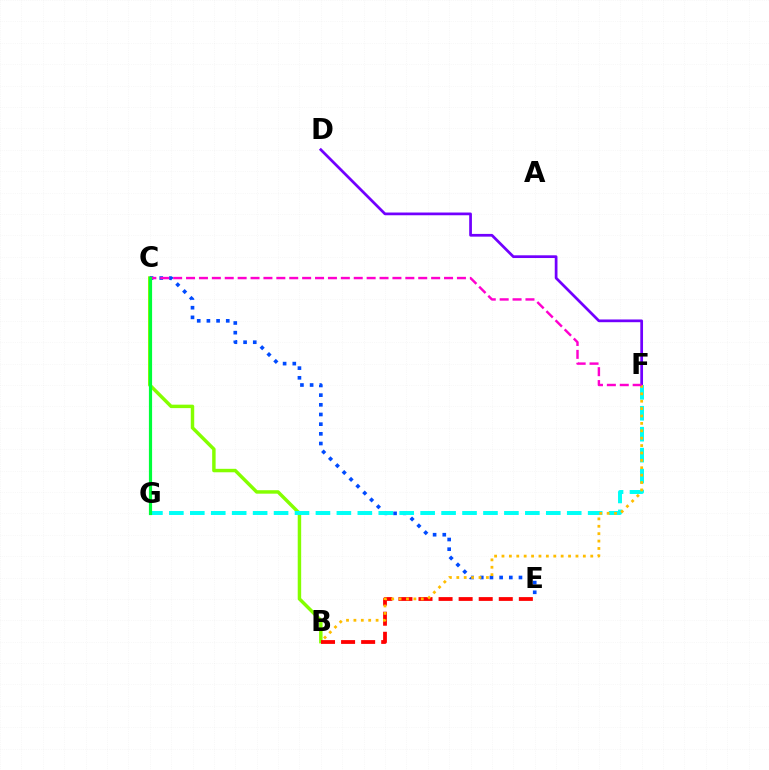{('B', 'C'): [{'color': '#84ff00', 'line_style': 'solid', 'thickness': 2.48}], ('C', 'E'): [{'color': '#004bff', 'line_style': 'dotted', 'thickness': 2.63}], ('D', 'F'): [{'color': '#7200ff', 'line_style': 'solid', 'thickness': 1.97}], ('B', 'E'): [{'color': '#ff0000', 'line_style': 'dashed', 'thickness': 2.73}], ('F', 'G'): [{'color': '#00fff6', 'line_style': 'dashed', 'thickness': 2.84}], ('B', 'F'): [{'color': '#ffbd00', 'line_style': 'dotted', 'thickness': 2.01}], ('C', 'F'): [{'color': '#ff00cf', 'line_style': 'dashed', 'thickness': 1.75}], ('C', 'G'): [{'color': '#00ff39', 'line_style': 'solid', 'thickness': 2.29}]}